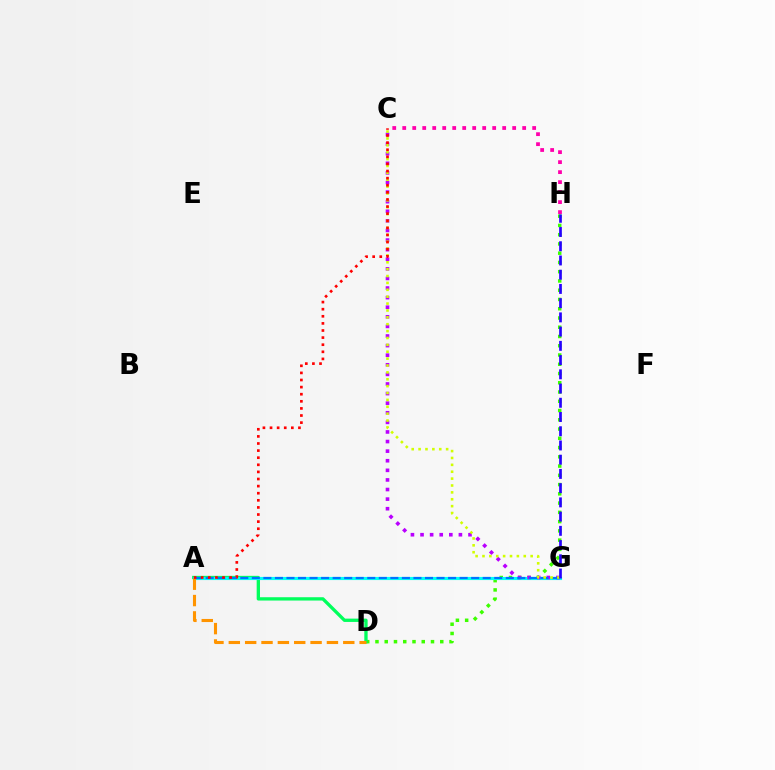{('D', 'H'): [{'color': '#3dff00', 'line_style': 'dotted', 'thickness': 2.51}], ('C', 'H'): [{'color': '#ff00ac', 'line_style': 'dotted', 'thickness': 2.72}], ('A', 'D'): [{'color': '#00ff5c', 'line_style': 'solid', 'thickness': 2.39}, {'color': '#ff9400', 'line_style': 'dashed', 'thickness': 2.22}], ('A', 'G'): [{'color': '#00fff6', 'line_style': 'solid', 'thickness': 2.25}, {'color': '#0074ff', 'line_style': 'dashed', 'thickness': 1.57}], ('C', 'G'): [{'color': '#b900ff', 'line_style': 'dotted', 'thickness': 2.61}, {'color': '#d1ff00', 'line_style': 'dotted', 'thickness': 1.87}], ('G', 'H'): [{'color': '#2500ff', 'line_style': 'dashed', 'thickness': 1.93}], ('A', 'C'): [{'color': '#ff0000', 'line_style': 'dotted', 'thickness': 1.93}]}